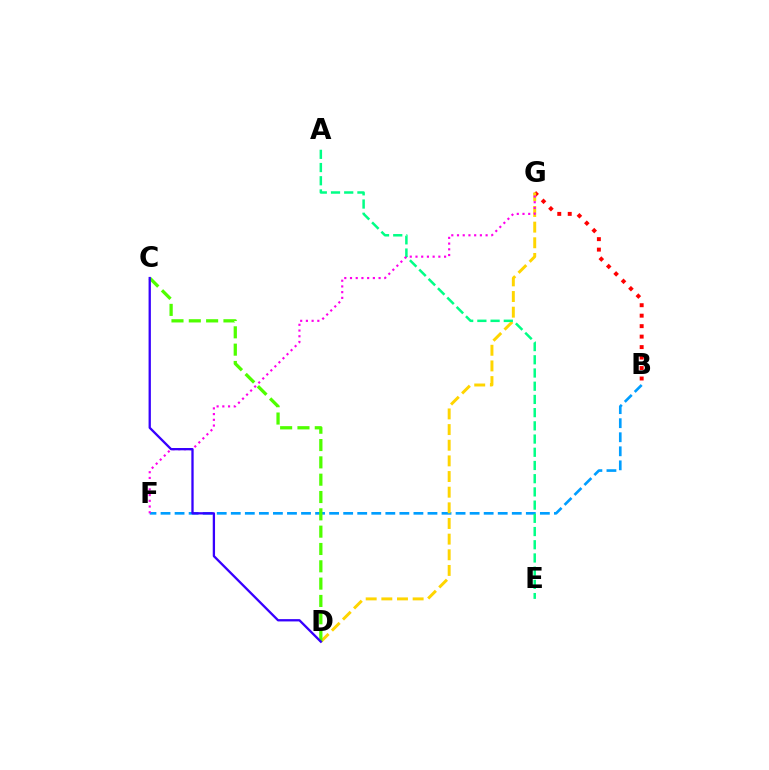{('B', 'G'): [{'color': '#ff0000', 'line_style': 'dotted', 'thickness': 2.85}], ('B', 'F'): [{'color': '#009eff', 'line_style': 'dashed', 'thickness': 1.91}], ('D', 'G'): [{'color': '#ffd500', 'line_style': 'dashed', 'thickness': 2.13}], ('C', 'D'): [{'color': '#4fff00', 'line_style': 'dashed', 'thickness': 2.35}, {'color': '#3700ff', 'line_style': 'solid', 'thickness': 1.66}], ('A', 'E'): [{'color': '#00ff86', 'line_style': 'dashed', 'thickness': 1.79}], ('F', 'G'): [{'color': '#ff00ed', 'line_style': 'dotted', 'thickness': 1.55}]}